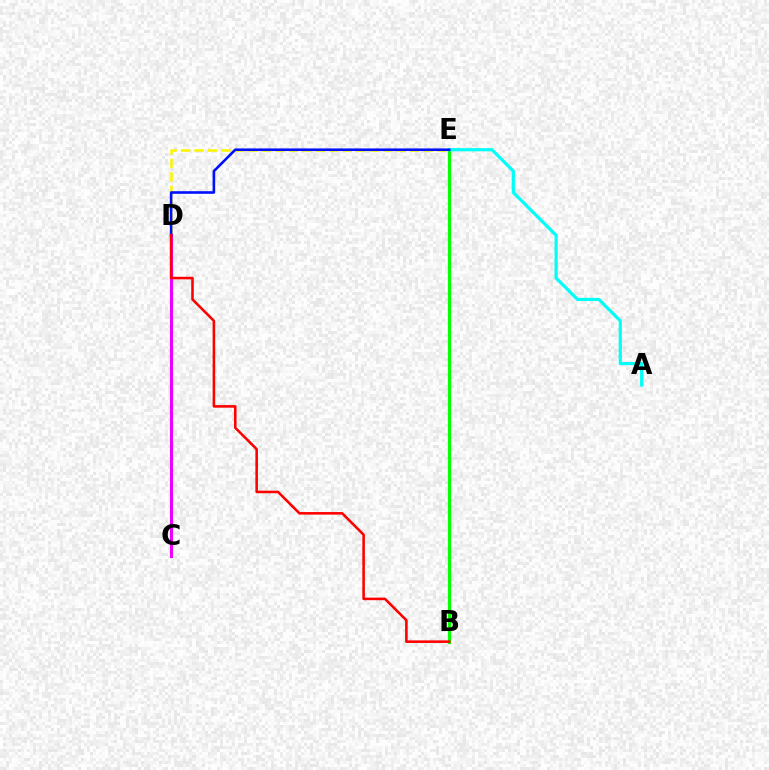{('B', 'E'): [{'color': '#08ff00', 'line_style': 'solid', 'thickness': 2.32}], ('D', 'E'): [{'color': '#fcf500', 'line_style': 'dashed', 'thickness': 1.83}, {'color': '#0010ff', 'line_style': 'solid', 'thickness': 1.87}], ('A', 'E'): [{'color': '#00fff6', 'line_style': 'solid', 'thickness': 2.29}], ('C', 'D'): [{'color': '#ee00ff', 'line_style': 'solid', 'thickness': 2.23}], ('B', 'D'): [{'color': '#ff0000', 'line_style': 'solid', 'thickness': 1.85}]}